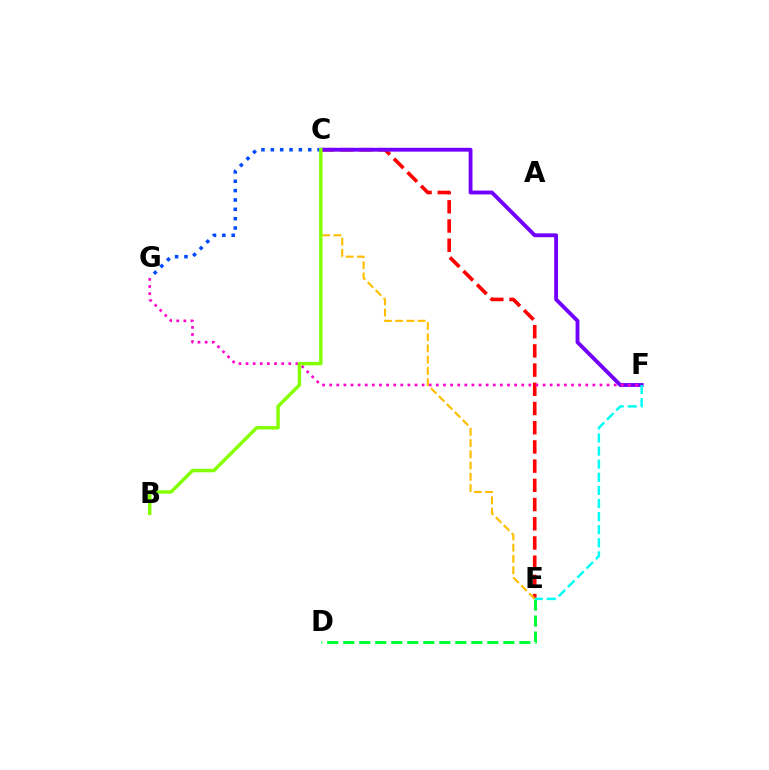{('D', 'E'): [{'color': '#00ff39', 'line_style': 'dashed', 'thickness': 2.18}], ('C', 'E'): [{'color': '#ff0000', 'line_style': 'dashed', 'thickness': 2.61}, {'color': '#ffbd00', 'line_style': 'dashed', 'thickness': 1.53}], ('C', 'F'): [{'color': '#7200ff', 'line_style': 'solid', 'thickness': 2.77}], ('E', 'F'): [{'color': '#00fff6', 'line_style': 'dashed', 'thickness': 1.78}], ('F', 'G'): [{'color': '#ff00cf', 'line_style': 'dotted', 'thickness': 1.93}], ('C', 'G'): [{'color': '#004bff', 'line_style': 'dotted', 'thickness': 2.54}], ('B', 'C'): [{'color': '#84ff00', 'line_style': 'solid', 'thickness': 2.48}]}